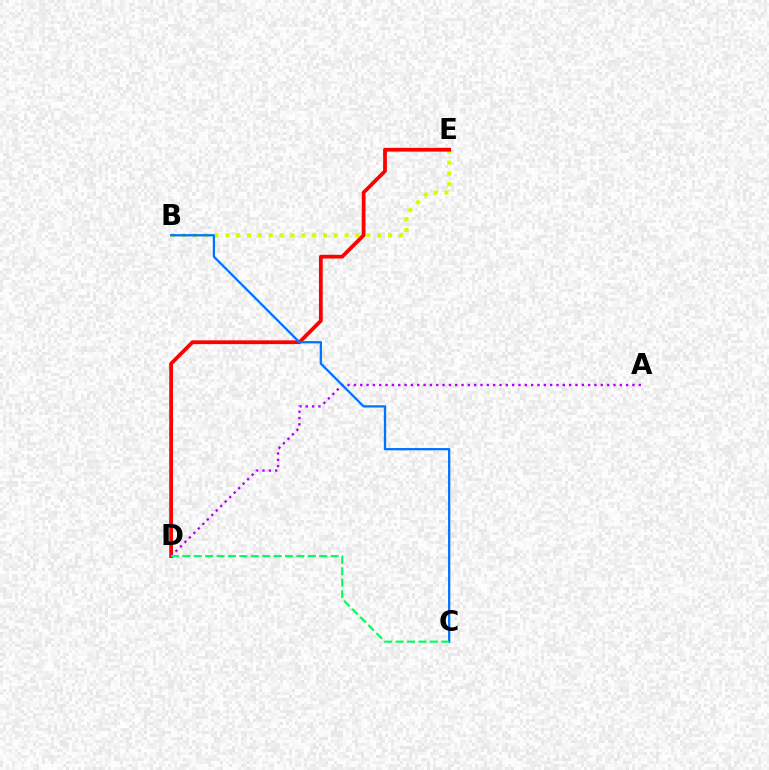{('B', 'E'): [{'color': '#d1ff00', 'line_style': 'dotted', 'thickness': 2.95}], ('D', 'E'): [{'color': '#ff0000', 'line_style': 'solid', 'thickness': 2.71}], ('A', 'D'): [{'color': '#b900ff', 'line_style': 'dotted', 'thickness': 1.72}], ('B', 'C'): [{'color': '#0074ff', 'line_style': 'solid', 'thickness': 1.64}], ('C', 'D'): [{'color': '#00ff5c', 'line_style': 'dashed', 'thickness': 1.55}]}